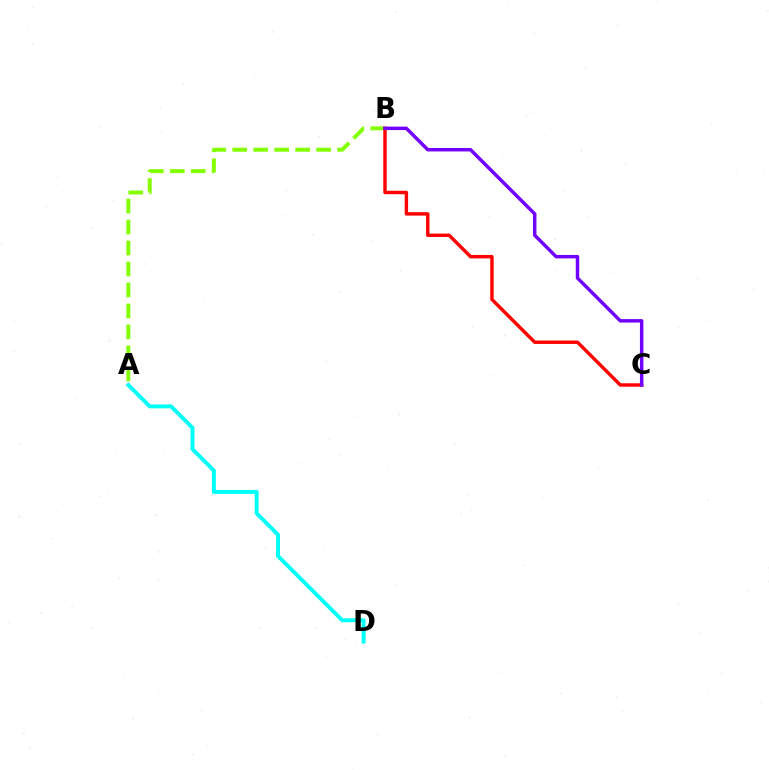{('A', 'B'): [{'color': '#84ff00', 'line_style': 'dashed', 'thickness': 2.85}], ('B', 'C'): [{'color': '#ff0000', 'line_style': 'solid', 'thickness': 2.47}, {'color': '#7200ff', 'line_style': 'solid', 'thickness': 2.48}], ('A', 'D'): [{'color': '#00fff6', 'line_style': 'solid', 'thickness': 2.82}]}